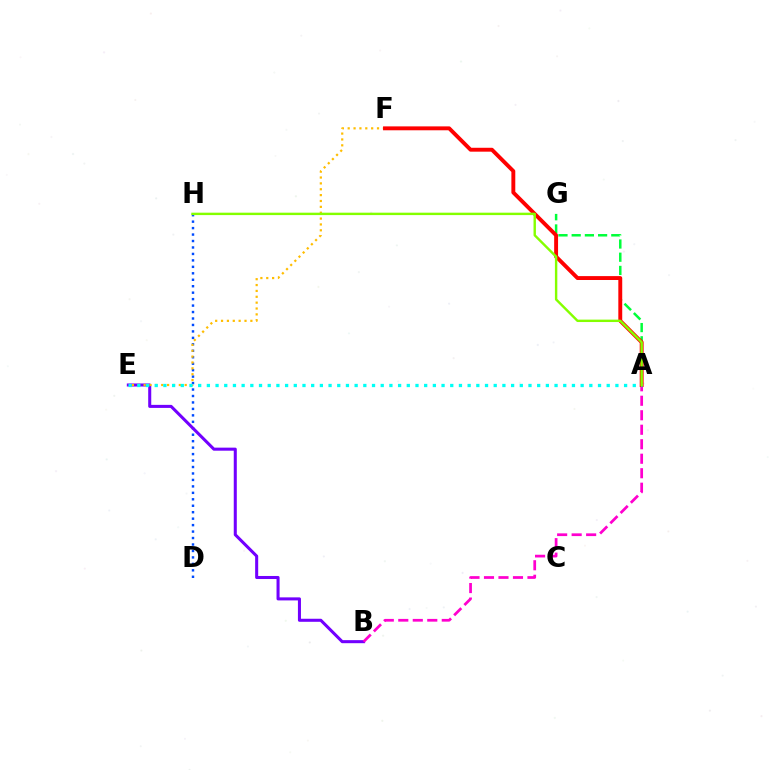{('D', 'H'): [{'color': '#004bff', 'line_style': 'dotted', 'thickness': 1.75}], ('B', 'E'): [{'color': '#7200ff', 'line_style': 'solid', 'thickness': 2.19}], ('A', 'G'): [{'color': '#00ff39', 'line_style': 'dashed', 'thickness': 1.79}], ('A', 'B'): [{'color': '#ff00cf', 'line_style': 'dashed', 'thickness': 1.97}], ('E', 'F'): [{'color': '#ffbd00', 'line_style': 'dotted', 'thickness': 1.59}], ('A', 'F'): [{'color': '#ff0000', 'line_style': 'solid', 'thickness': 2.81}], ('A', 'E'): [{'color': '#00fff6', 'line_style': 'dotted', 'thickness': 2.36}], ('A', 'H'): [{'color': '#84ff00', 'line_style': 'solid', 'thickness': 1.74}]}